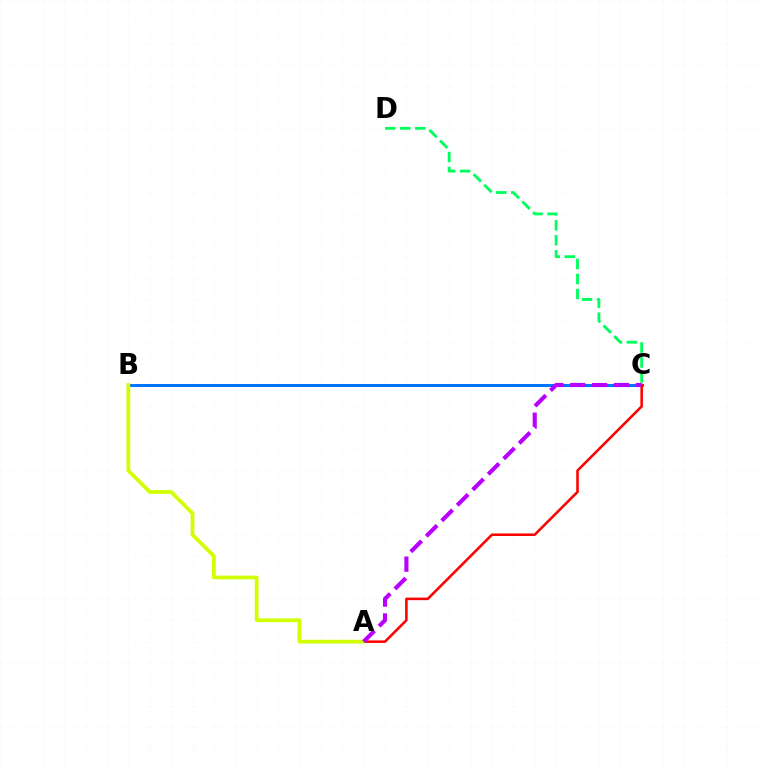{('B', 'C'): [{'color': '#0074ff', 'line_style': 'solid', 'thickness': 2.14}], ('C', 'D'): [{'color': '#00ff5c', 'line_style': 'dashed', 'thickness': 2.04}], ('A', 'C'): [{'color': '#ff0000', 'line_style': 'solid', 'thickness': 1.84}, {'color': '#b900ff', 'line_style': 'dashed', 'thickness': 2.97}], ('A', 'B'): [{'color': '#d1ff00', 'line_style': 'solid', 'thickness': 2.7}]}